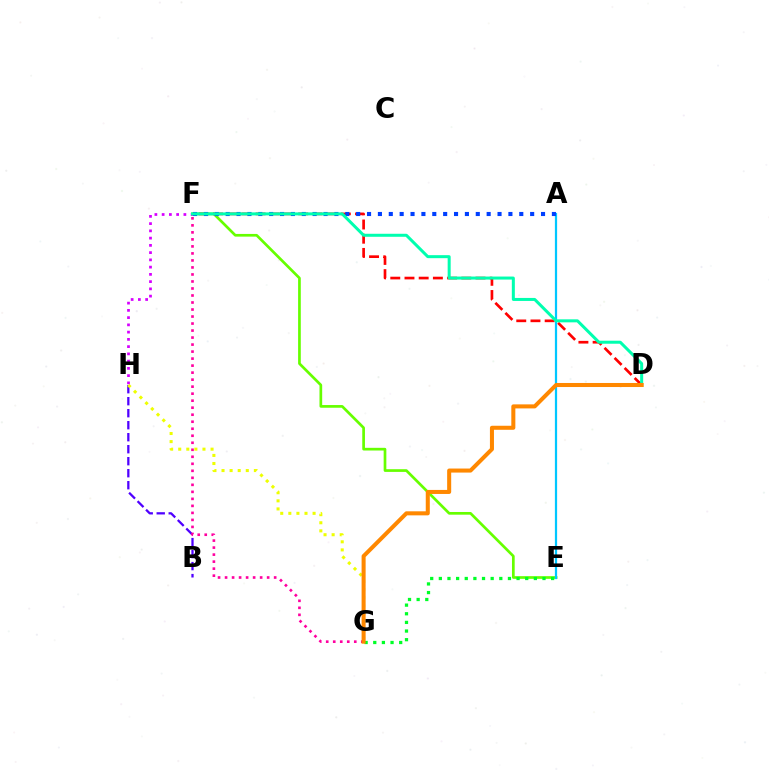{('B', 'H'): [{'color': '#4f00ff', 'line_style': 'dashed', 'thickness': 1.63}], ('G', 'H'): [{'color': '#eeff00', 'line_style': 'dotted', 'thickness': 2.2}], ('E', 'F'): [{'color': '#66ff00', 'line_style': 'solid', 'thickness': 1.94}], ('D', 'F'): [{'color': '#ff0000', 'line_style': 'dashed', 'thickness': 1.93}, {'color': '#00ffaf', 'line_style': 'solid', 'thickness': 2.17}], ('A', 'E'): [{'color': '#00c7ff', 'line_style': 'solid', 'thickness': 1.6}], ('F', 'G'): [{'color': '#ff00a0', 'line_style': 'dotted', 'thickness': 1.91}], ('F', 'H'): [{'color': '#d600ff', 'line_style': 'dotted', 'thickness': 1.97}], ('A', 'F'): [{'color': '#003fff', 'line_style': 'dotted', 'thickness': 2.95}], ('E', 'G'): [{'color': '#00ff27', 'line_style': 'dotted', 'thickness': 2.35}], ('D', 'G'): [{'color': '#ff8800', 'line_style': 'solid', 'thickness': 2.91}]}